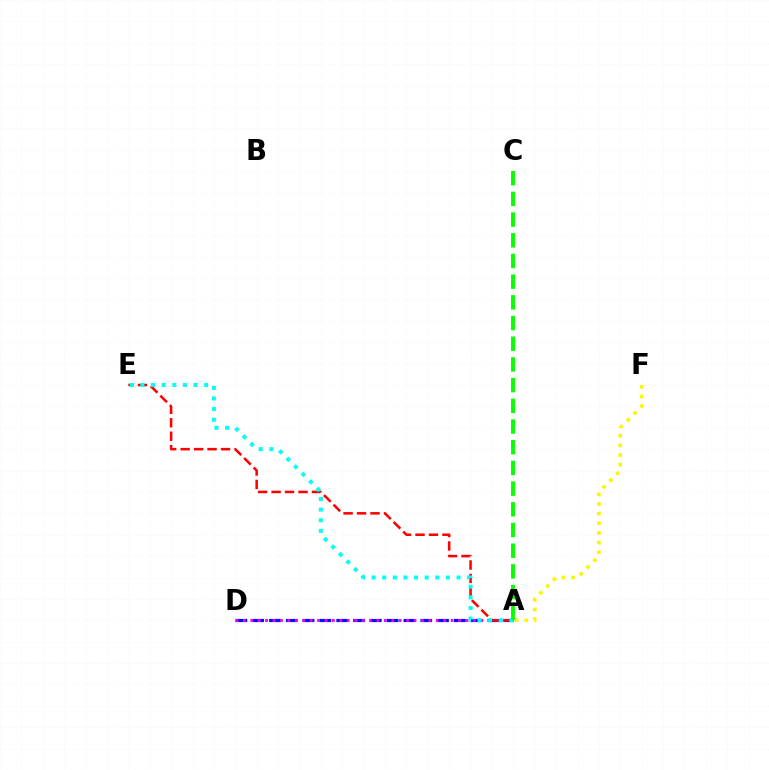{('A', 'D'): [{'color': '#0010ff', 'line_style': 'dashed', 'thickness': 2.28}, {'color': '#ee00ff', 'line_style': 'dotted', 'thickness': 2.02}], ('A', 'E'): [{'color': '#ff0000', 'line_style': 'dashed', 'thickness': 1.83}, {'color': '#00fff6', 'line_style': 'dotted', 'thickness': 2.89}], ('A', 'F'): [{'color': '#fcf500', 'line_style': 'dotted', 'thickness': 2.62}], ('A', 'C'): [{'color': '#08ff00', 'line_style': 'dashed', 'thickness': 2.81}]}